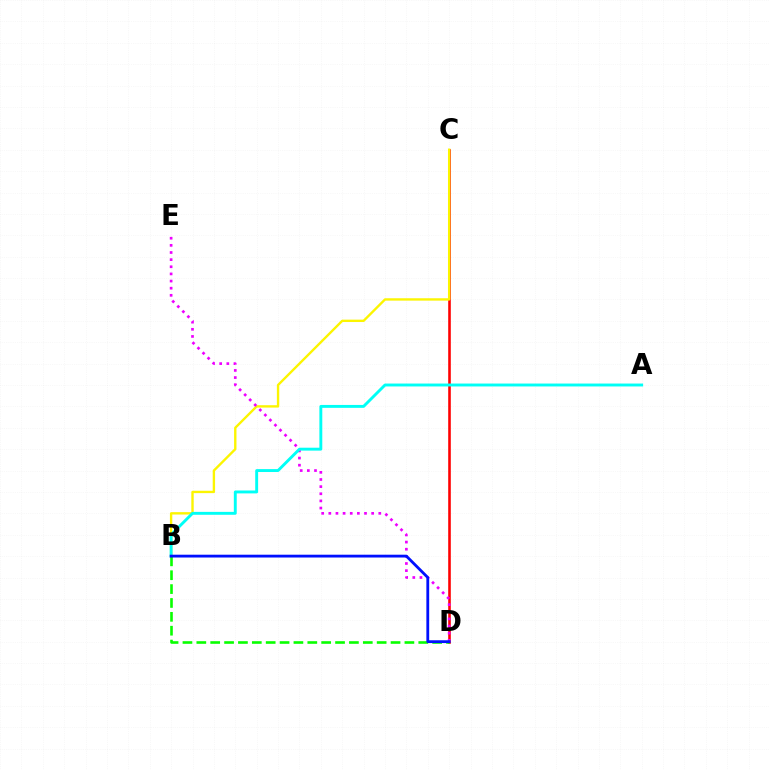{('C', 'D'): [{'color': '#ff0000', 'line_style': 'solid', 'thickness': 1.87}], ('B', 'C'): [{'color': '#fcf500', 'line_style': 'solid', 'thickness': 1.71}], ('D', 'E'): [{'color': '#ee00ff', 'line_style': 'dotted', 'thickness': 1.94}], ('A', 'B'): [{'color': '#00fff6', 'line_style': 'solid', 'thickness': 2.09}], ('B', 'D'): [{'color': '#08ff00', 'line_style': 'dashed', 'thickness': 1.88}, {'color': '#0010ff', 'line_style': 'solid', 'thickness': 2.03}]}